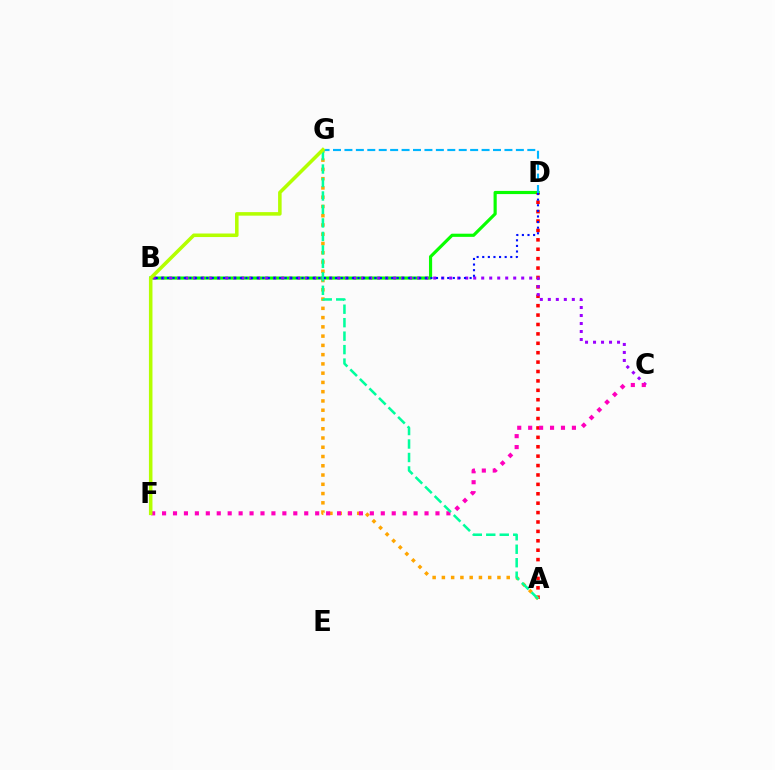{('B', 'D'): [{'color': '#08ff00', 'line_style': 'solid', 'thickness': 2.28}, {'color': '#0010ff', 'line_style': 'dotted', 'thickness': 1.52}], ('A', 'D'): [{'color': '#ff0000', 'line_style': 'dotted', 'thickness': 2.56}], ('A', 'G'): [{'color': '#ffa500', 'line_style': 'dotted', 'thickness': 2.52}, {'color': '#00ff9d', 'line_style': 'dashed', 'thickness': 1.83}], ('B', 'C'): [{'color': '#9b00ff', 'line_style': 'dotted', 'thickness': 2.17}], ('C', 'F'): [{'color': '#ff00bd', 'line_style': 'dotted', 'thickness': 2.97}], ('D', 'G'): [{'color': '#00b5ff', 'line_style': 'dashed', 'thickness': 1.55}], ('F', 'G'): [{'color': '#b3ff00', 'line_style': 'solid', 'thickness': 2.55}]}